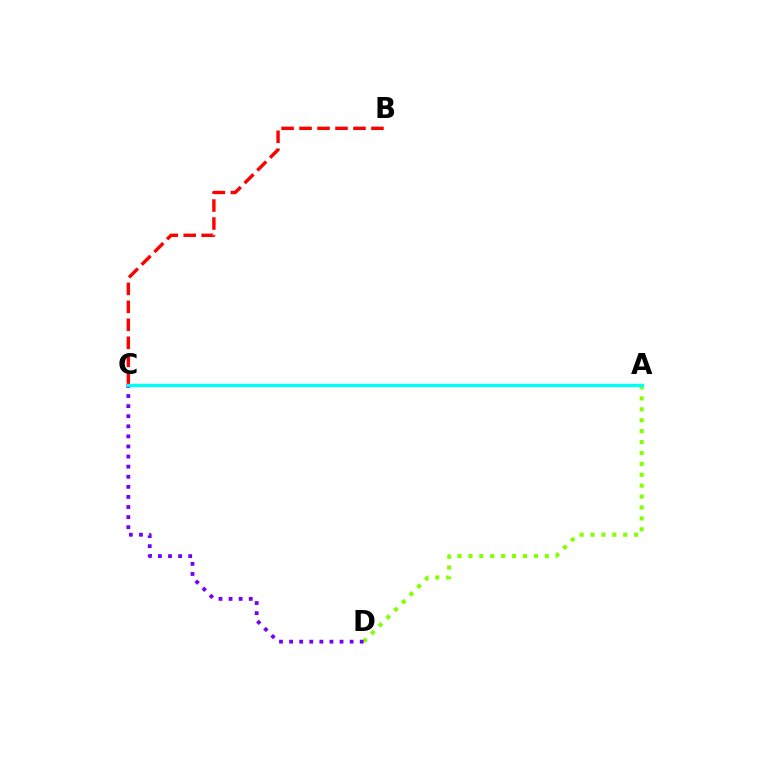{('A', 'D'): [{'color': '#84ff00', 'line_style': 'dotted', 'thickness': 2.96}], ('C', 'D'): [{'color': '#7200ff', 'line_style': 'dotted', 'thickness': 2.74}], ('B', 'C'): [{'color': '#ff0000', 'line_style': 'dashed', 'thickness': 2.44}], ('A', 'C'): [{'color': '#00fff6', 'line_style': 'solid', 'thickness': 2.46}]}